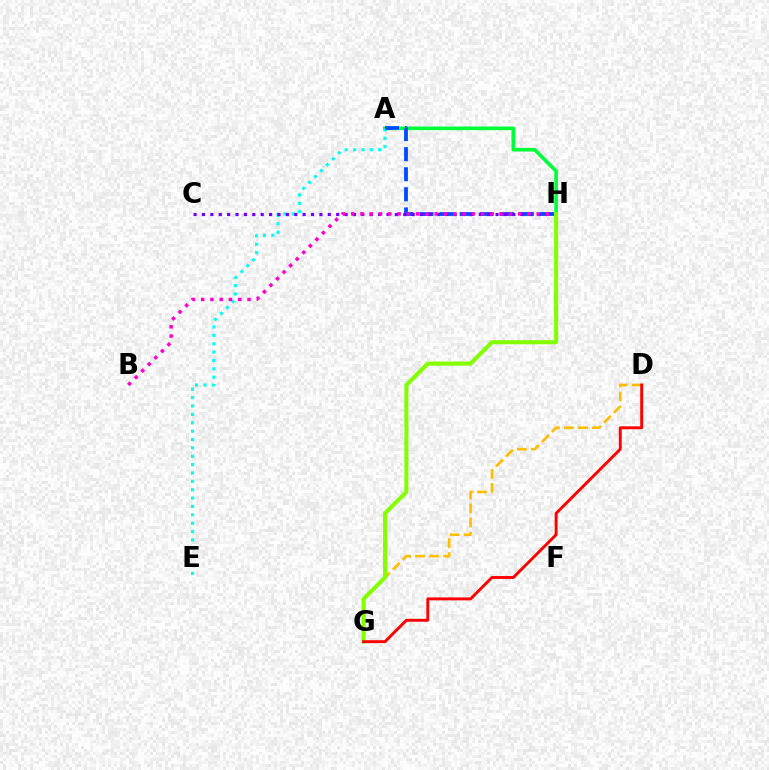{('D', 'G'): [{'color': '#ffbd00', 'line_style': 'dashed', 'thickness': 1.9}, {'color': '#ff0000', 'line_style': 'solid', 'thickness': 2.09}], ('A', 'H'): [{'color': '#00ff39', 'line_style': 'solid', 'thickness': 2.62}, {'color': '#004bff', 'line_style': 'dashed', 'thickness': 2.73}], ('A', 'E'): [{'color': '#00fff6', 'line_style': 'dotted', 'thickness': 2.27}], ('C', 'H'): [{'color': '#7200ff', 'line_style': 'dotted', 'thickness': 2.28}], ('B', 'H'): [{'color': '#ff00cf', 'line_style': 'dotted', 'thickness': 2.52}], ('G', 'H'): [{'color': '#84ff00', 'line_style': 'solid', 'thickness': 2.93}]}